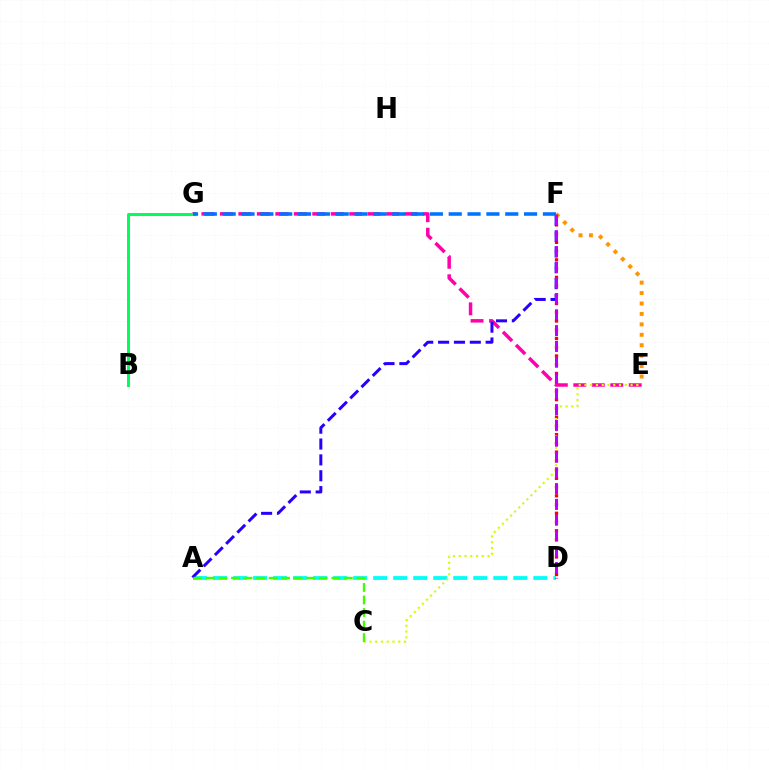{('E', 'G'): [{'color': '#ff00ac', 'line_style': 'dashed', 'thickness': 2.51}], ('A', 'D'): [{'color': '#00fff6', 'line_style': 'dashed', 'thickness': 2.72}], ('D', 'F'): [{'color': '#ff0000', 'line_style': 'dotted', 'thickness': 2.37}, {'color': '#b900ff', 'line_style': 'dashed', 'thickness': 2.15}], ('A', 'F'): [{'color': '#2500ff', 'line_style': 'dashed', 'thickness': 2.15}], ('B', 'G'): [{'color': '#00ff5c', 'line_style': 'solid', 'thickness': 2.15}], ('C', 'E'): [{'color': '#d1ff00', 'line_style': 'dotted', 'thickness': 1.57}], ('E', 'F'): [{'color': '#ff9400', 'line_style': 'dotted', 'thickness': 2.83}], ('A', 'C'): [{'color': '#3dff00', 'line_style': 'dashed', 'thickness': 1.7}], ('F', 'G'): [{'color': '#0074ff', 'line_style': 'dashed', 'thickness': 2.56}]}